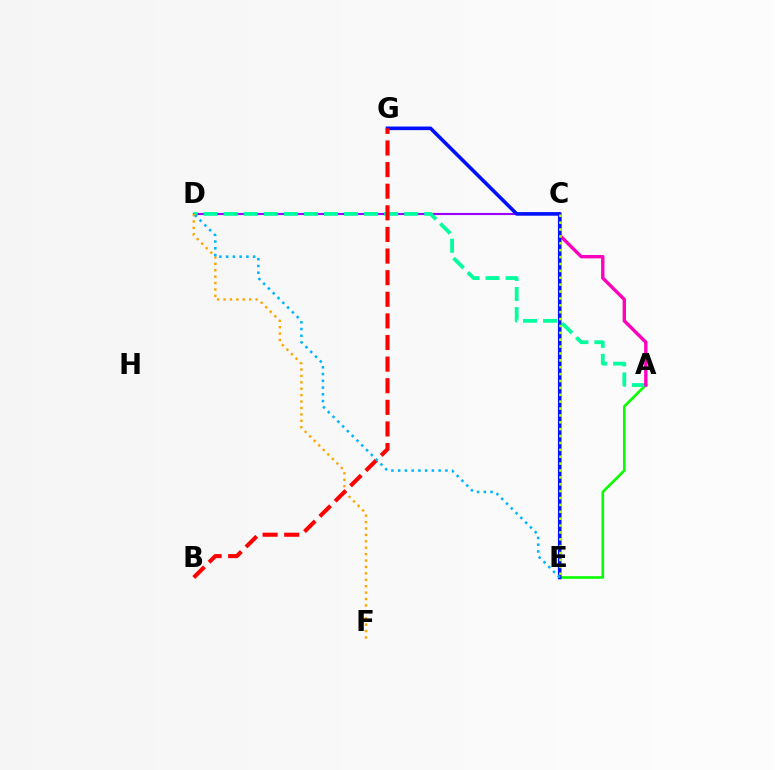{('C', 'D'): [{'color': '#9b00ff', 'line_style': 'solid', 'thickness': 1.53}], ('A', 'E'): [{'color': '#08ff00', 'line_style': 'solid', 'thickness': 1.9}], ('A', 'D'): [{'color': '#00ff9d', 'line_style': 'dashed', 'thickness': 2.72}], ('A', 'C'): [{'color': '#ff00bd', 'line_style': 'solid', 'thickness': 2.43}], ('D', 'F'): [{'color': '#ffa500', 'line_style': 'dotted', 'thickness': 1.74}], ('E', 'G'): [{'color': '#0010ff', 'line_style': 'solid', 'thickness': 2.59}], ('B', 'G'): [{'color': '#ff0000', 'line_style': 'dashed', 'thickness': 2.94}], ('C', 'E'): [{'color': '#b3ff00', 'line_style': 'dotted', 'thickness': 1.87}], ('D', 'E'): [{'color': '#00b5ff', 'line_style': 'dotted', 'thickness': 1.83}]}